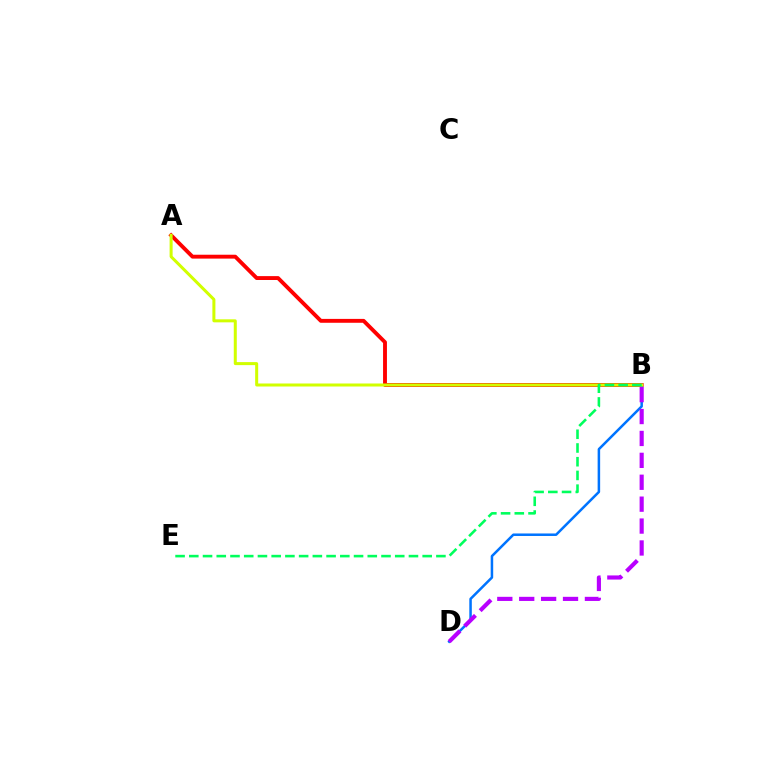{('A', 'B'): [{'color': '#ff0000', 'line_style': 'solid', 'thickness': 2.79}, {'color': '#d1ff00', 'line_style': 'solid', 'thickness': 2.17}], ('B', 'D'): [{'color': '#0074ff', 'line_style': 'solid', 'thickness': 1.81}, {'color': '#b900ff', 'line_style': 'dashed', 'thickness': 2.98}], ('B', 'E'): [{'color': '#00ff5c', 'line_style': 'dashed', 'thickness': 1.86}]}